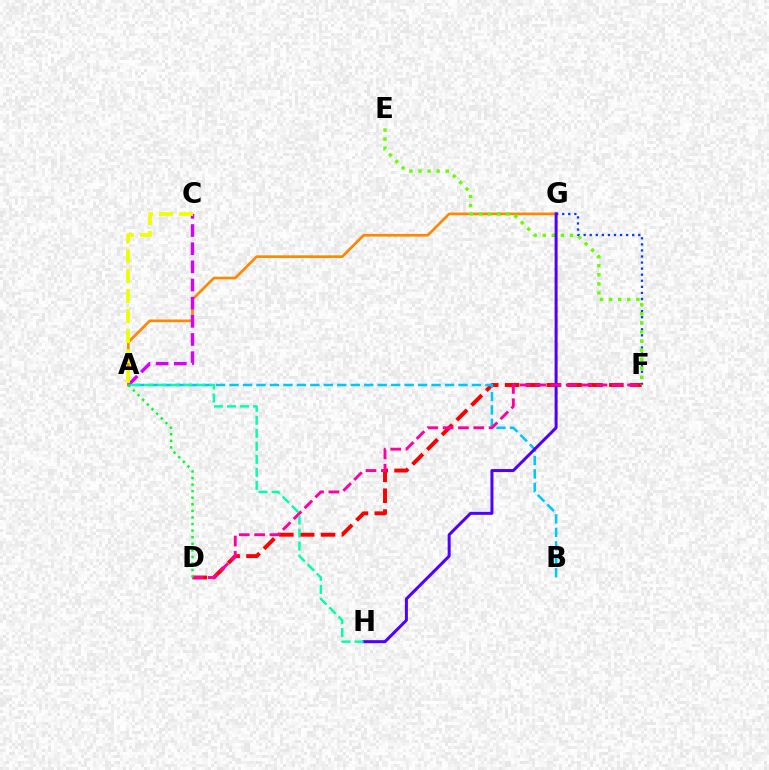{('A', 'G'): [{'color': '#ff8800', 'line_style': 'solid', 'thickness': 1.93}], ('A', 'C'): [{'color': '#d600ff', 'line_style': 'dashed', 'thickness': 2.47}, {'color': '#eeff00', 'line_style': 'dashed', 'thickness': 2.72}], ('F', 'G'): [{'color': '#003fff', 'line_style': 'dotted', 'thickness': 1.65}], ('D', 'F'): [{'color': '#ff0000', 'line_style': 'dashed', 'thickness': 2.83}, {'color': '#ff00a0', 'line_style': 'dashed', 'thickness': 2.08}], ('E', 'F'): [{'color': '#66ff00', 'line_style': 'dotted', 'thickness': 2.47}], ('A', 'B'): [{'color': '#00c7ff', 'line_style': 'dashed', 'thickness': 1.83}], ('G', 'H'): [{'color': '#4f00ff', 'line_style': 'solid', 'thickness': 2.17}], ('A', 'D'): [{'color': '#00ff27', 'line_style': 'dotted', 'thickness': 1.79}], ('A', 'H'): [{'color': '#00ffaf', 'line_style': 'dashed', 'thickness': 1.77}]}